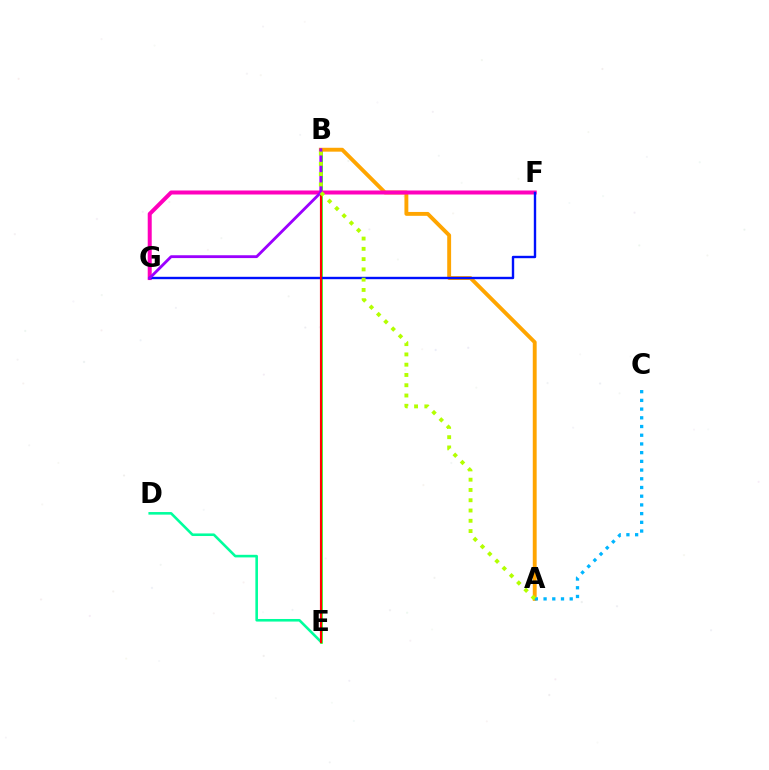{('B', 'E'): [{'color': '#08ff00', 'line_style': 'solid', 'thickness': 1.81}, {'color': '#ff0000', 'line_style': 'solid', 'thickness': 1.56}], ('A', 'B'): [{'color': '#ffa500', 'line_style': 'solid', 'thickness': 2.8}, {'color': '#b3ff00', 'line_style': 'dotted', 'thickness': 2.79}], ('D', 'E'): [{'color': '#00ff9d', 'line_style': 'solid', 'thickness': 1.86}], ('F', 'G'): [{'color': '#ff00bd', 'line_style': 'solid', 'thickness': 2.88}, {'color': '#0010ff', 'line_style': 'solid', 'thickness': 1.72}], ('A', 'C'): [{'color': '#00b5ff', 'line_style': 'dotted', 'thickness': 2.37}], ('B', 'G'): [{'color': '#9b00ff', 'line_style': 'solid', 'thickness': 2.04}]}